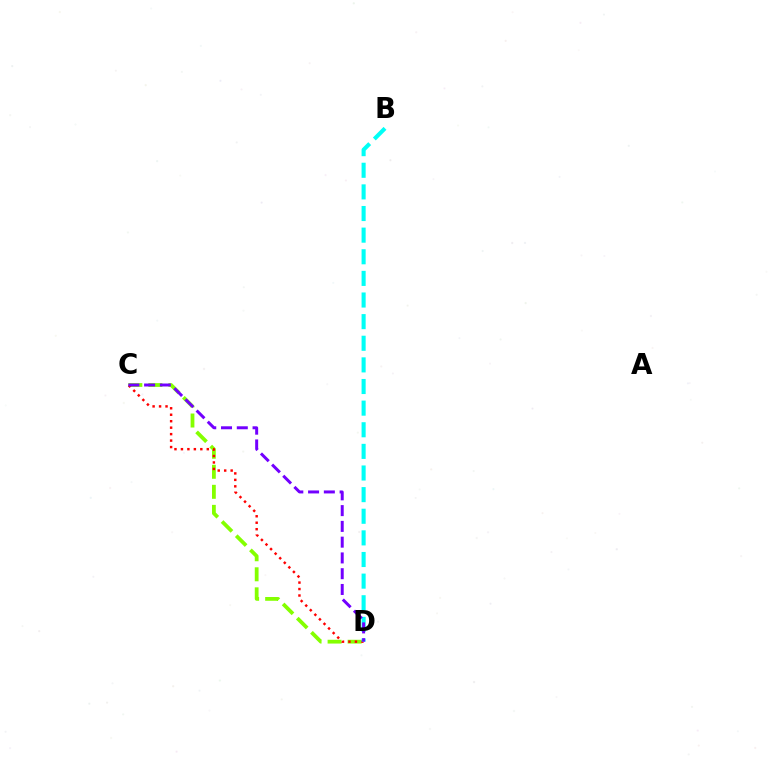{('C', 'D'): [{'color': '#84ff00', 'line_style': 'dashed', 'thickness': 2.72}, {'color': '#ff0000', 'line_style': 'dotted', 'thickness': 1.76}, {'color': '#7200ff', 'line_style': 'dashed', 'thickness': 2.14}], ('B', 'D'): [{'color': '#00fff6', 'line_style': 'dashed', 'thickness': 2.94}]}